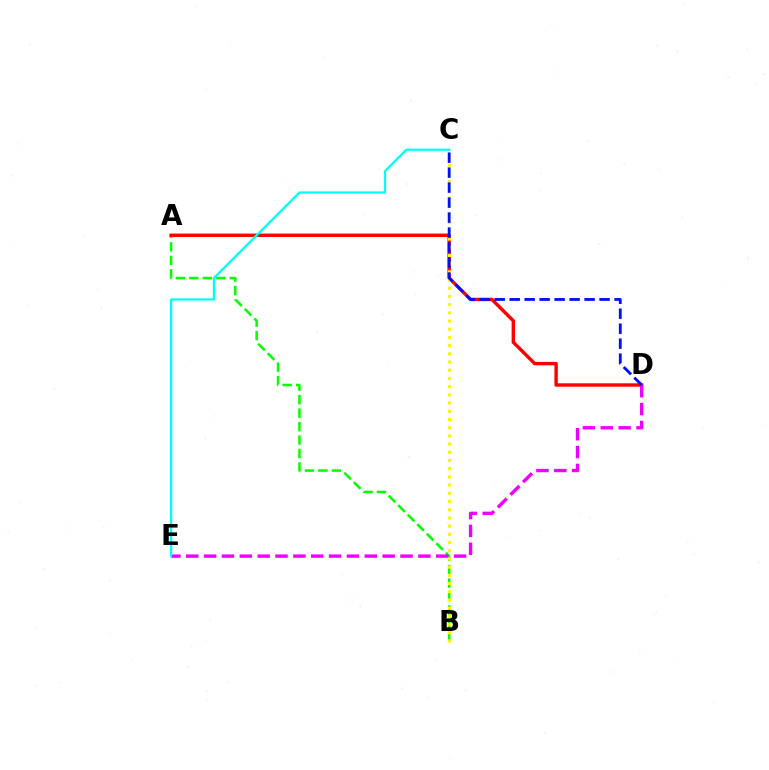{('A', 'B'): [{'color': '#08ff00', 'line_style': 'dashed', 'thickness': 1.83}], ('A', 'D'): [{'color': '#ff0000', 'line_style': 'solid', 'thickness': 2.46}], ('D', 'E'): [{'color': '#ee00ff', 'line_style': 'dashed', 'thickness': 2.43}], ('B', 'C'): [{'color': '#fcf500', 'line_style': 'dotted', 'thickness': 2.23}], ('C', 'E'): [{'color': '#00fff6', 'line_style': 'solid', 'thickness': 1.61}], ('C', 'D'): [{'color': '#0010ff', 'line_style': 'dashed', 'thickness': 2.04}]}